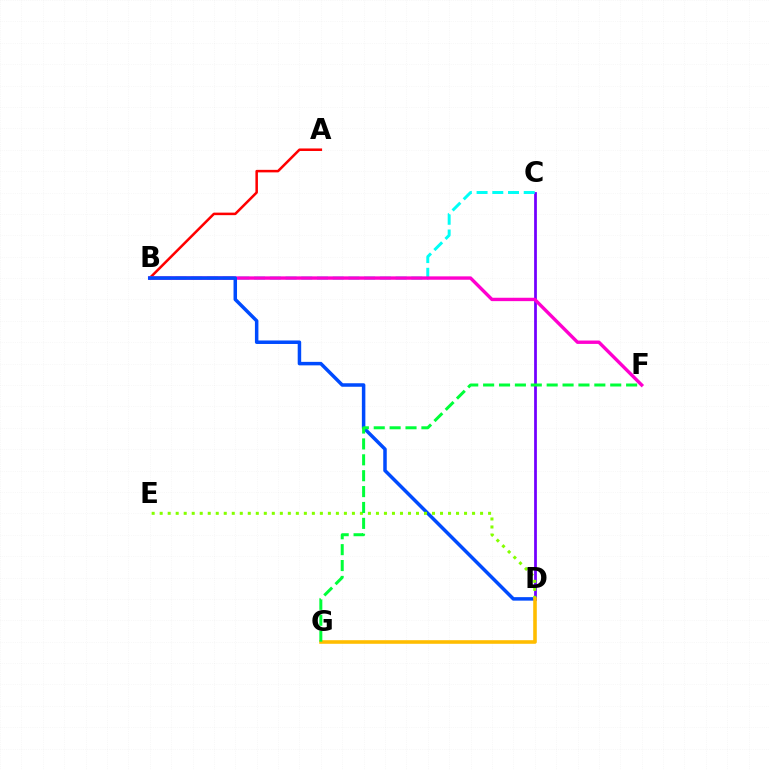{('A', 'B'): [{'color': '#ff0000', 'line_style': 'solid', 'thickness': 1.82}], ('C', 'D'): [{'color': '#7200ff', 'line_style': 'solid', 'thickness': 1.99}], ('B', 'C'): [{'color': '#00fff6', 'line_style': 'dashed', 'thickness': 2.14}], ('B', 'F'): [{'color': '#ff00cf', 'line_style': 'solid', 'thickness': 2.43}], ('B', 'D'): [{'color': '#004bff', 'line_style': 'solid', 'thickness': 2.52}], ('D', 'E'): [{'color': '#84ff00', 'line_style': 'dotted', 'thickness': 2.18}], ('D', 'G'): [{'color': '#ffbd00', 'line_style': 'solid', 'thickness': 2.59}], ('F', 'G'): [{'color': '#00ff39', 'line_style': 'dashed', 'thickness': 2.16}]}